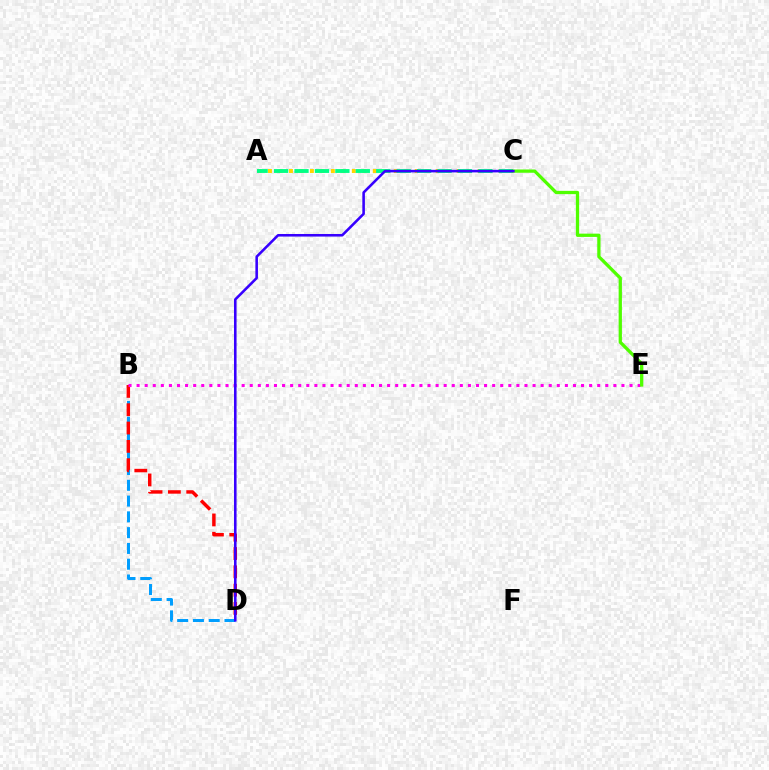{('A', 'C'): [{'color': '#ffd500', 'line_style': 'dotted', 'thickness': 2.85}, {'color': '#00ff86', 'line_style': 'dashed', 'thickness': 2.78}], ('B', 'D'): [{'color': '#009eff', 'line_style': 'dashed', 'thickness': 2.14}, {'color': '#ff0000', 'line_style': 'dashed', 'thickness': 2.49}], ('B', 'E'): [{'color': '#ff00ed', 'line_style': 'dotted', 'thickness': 2.2}], ('C', 'E'): [{'color': '#4fff00', 'line_style': 'solid', 'thickness': 2.36}], ('C', 'D'): [{'color': '#3700ff', 'line_style': 'solid', 'thickness': 1.86}]}